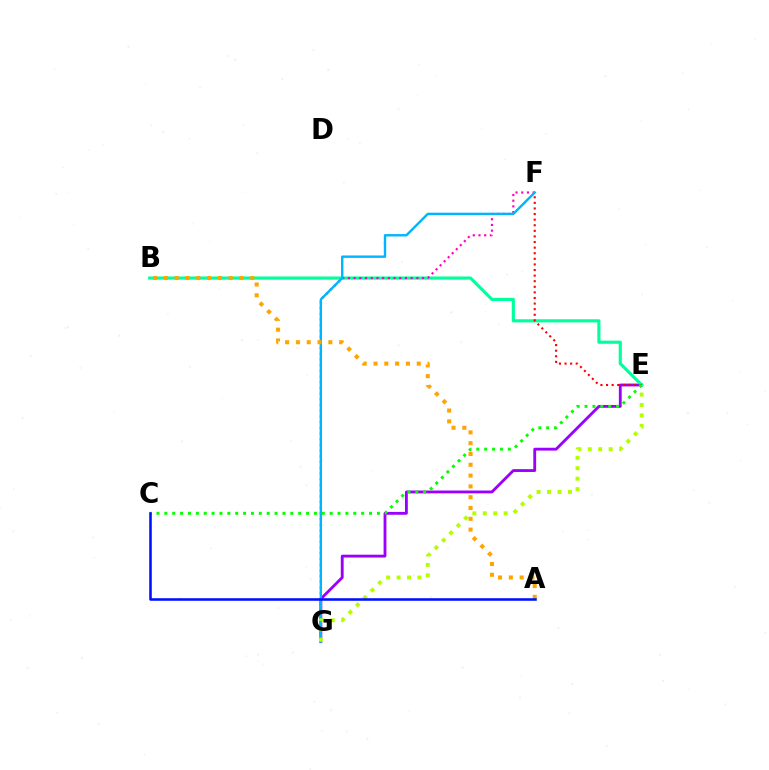{('E', 'G'): [{'color': '#9b00ff', 'line_style': 'solid', 'thickness': 2.04}, {'color': '#b3ff00', 'line_style': 'dotted', 'thickness': 2.84}], ('B', 'E'): [{'color': '#00ff9d', 'line_style': 'solid', 'thickness': 2.26}], ('E', 'F'): [{'color': '#ff0000', 'line_style': 'dotted', 'thickness': 1.52}], ('F', 'G'): [{'color': '#ff00bd', 'line_style': 'dotted', 'thickness': 1.55}, {'color': '#00b5ff', 'line_style': 'solid', 'thickness': 1.72}], ('A', 'B'): [{'color': '#ffa500', 'line_style': 'dotted', 'thickness': 2.94}], ('C', 'E'): [{'color': '#08ff00', 'line_style': 'dotted', 'thickness': 2.14}], ('A', 'C'): [{'color': '#0010ff', 'line_style': 'solid', 'thickness': 1.85}]}